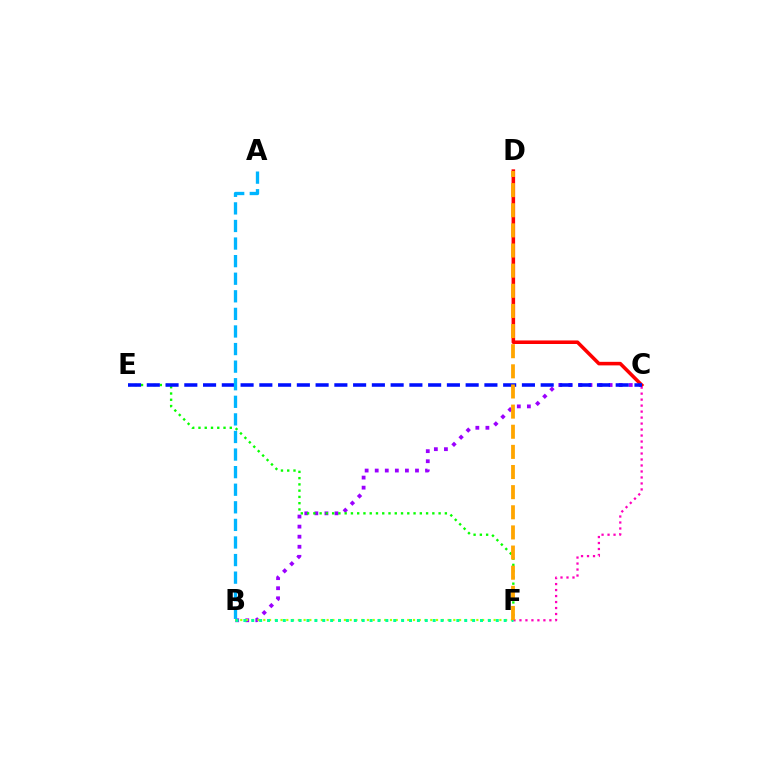{('B', 'C'): [{'color': '#9b00ff', 'line_style': 'dotted', 'thickness': 2.74}], ('C', 'D'): [{'color': '#ff0000', 'line_style': 'solid', 'thickness': 2.56}], ('C', 'F'): [{'color': '#ff00bd', 'line_style': 'dotted', 'thickness': 1.63}], ('B', 'F'): [{'color': '#b3ff00', 'line_style': 'dotted', 'thickness': 1.56}, {'color': '#00ff9d', 'line_style': 'dotted', 'thickness': 2.14}], ('E', 'F'): [{'color': '#08ff00', 'line_style': 'dotted', 'thickness': 1.7}], ('C', 'E'): [{'color': '#0010ff', 'line_style': 'dashed', 'thickness': 2.55}], ('D', 'F'): [{'color': '#ffa500', 'line_style': 'dashed', 'thickness': 2.74}], ('A', 'B'): [{'color': '#00b5ff', 'line_style': 'dashed', 'thickness': 2.39}]}